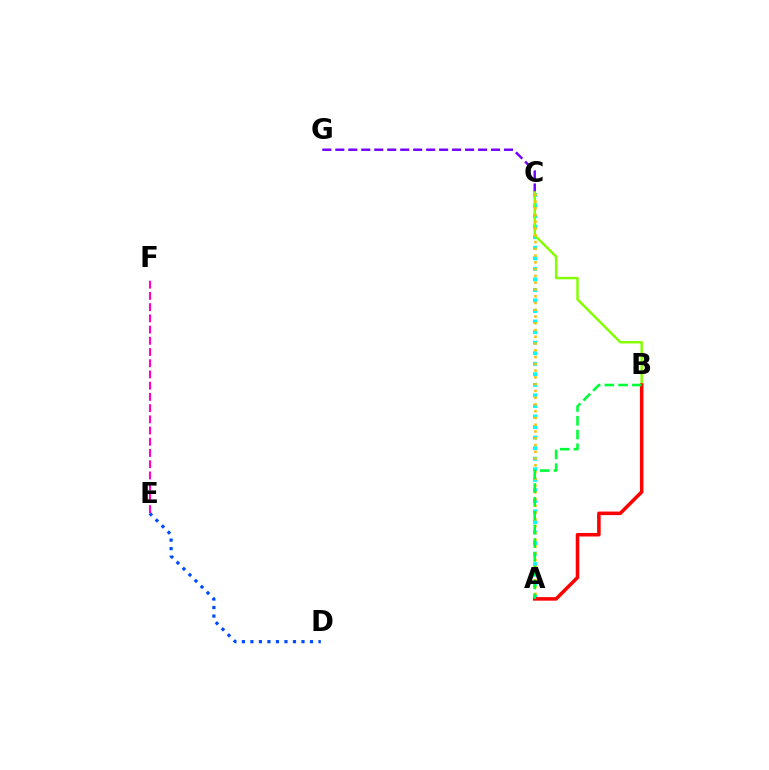{('A', 'C'): [{'color': '#00fff6', 'line_style': 'dotted', 'thickness': 2.87}, {'color': '#ffbd00', 'line_style': 'dotted', 'thickness': 1.84}], ('C', 'G'): [{'color': '#7200ff', 'line_style': 'dashed', 'thickness': 1.76}], ('D', 'E'): [{'color': '#004bff', 'line_style': 'dotted', 'thickness': 2.31}], ('E', 'F'): [{'color': '#ff00cf', 'line_style': 'dashed', 'thickness': 1.52}], ('B', 'C'): [{'color': '#84ff00', 'line_style': 'solid', 'thickness': 1.77}], ('A', 'B'): [{'color': '#ff0000', 'line_style': 'solid', 'thickness': 2.55}, {'color': '#00ff39', 'line_style': 'dashed', 'thickness': 1.87}]}